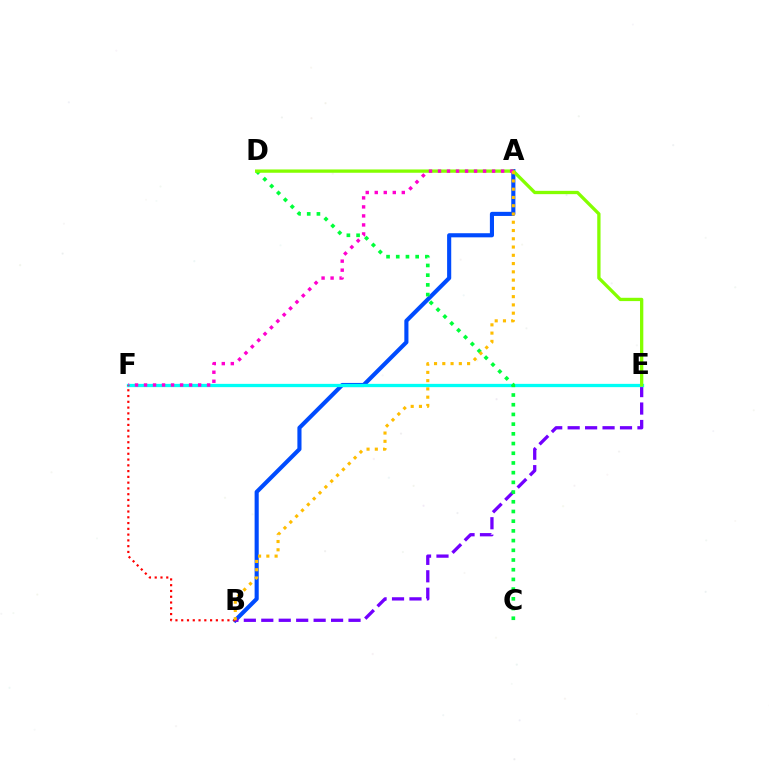{('A', 'B'): [{'color': '#004bff', 'line_style': 'solid', 'thickness': 2.96}, {'color': '#ffbd00', 'line_style': 'dotted', 'thickness': 2.25}], ('B', 'E'): [{'color': '#7200ff', 'line_style': 'dashed', 'thickness': 2.37}], ('E', 'F'): [{'color': '#00fff6', 'line_style': 'solid', 'thickness': 2.36}], ('B', 'F'): [{'color': '#ff0000', 'line_style': 'dotted', 'thickness': 1.57}], ('C', 'D'): [{'color': '#00ff39', 'line_style': 'dotted', 'thickness': 2.64}], ('D', 'E'): [{'color': '#84ff00', 'line_style': 'solid', 'thickness': 2.38}], ('A', 'F'): [{'color': '#ff00cf', 'line_style': 'dotted', 'thickness': 2.45}]}